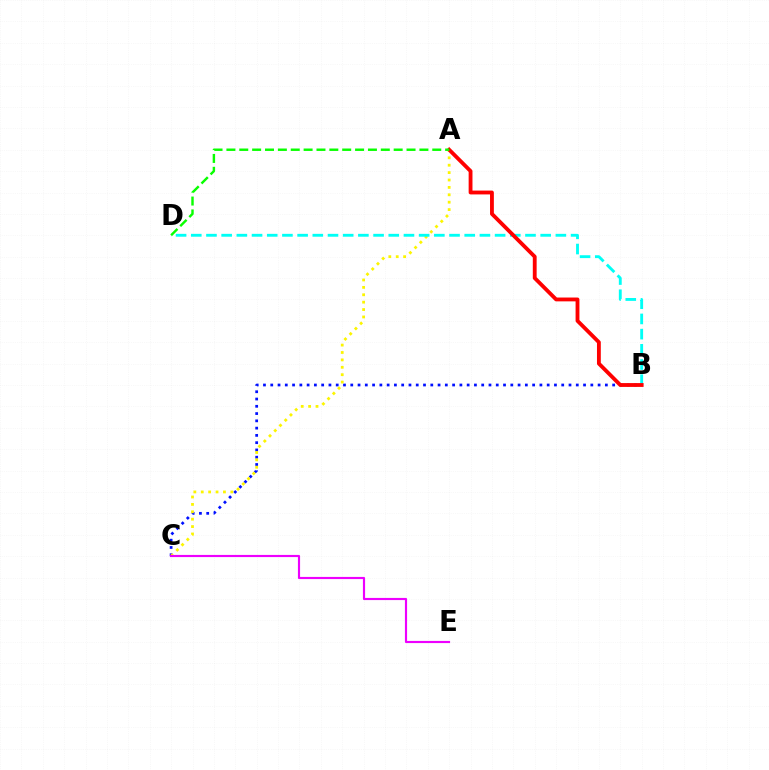{('B', 'C'): [{'color': '#0010ff', 'line_style': 'dotted', 'thickness': 1.98}], ('A', 'C'): [{'color': '#fcf500', 'line_style': 'dotted', 'thickness': 2.01}], ('B', 'D'): [{'color': '#00fff6', 'line_style': 'dashed', 'thickness': 2.06}], ('A', 'B'): [{'color': '#ff0000', 'line_style': 'solid', 'thickness': 2.76}], ('C', 'E'): [{'color': '#ee00ff', 'line_style': 'solid', 'thickness': 1.55}], ('A', 'D'): [{'color': '#08ff00', 'line_style': 'dashed', 'thickness': 1.75}]}